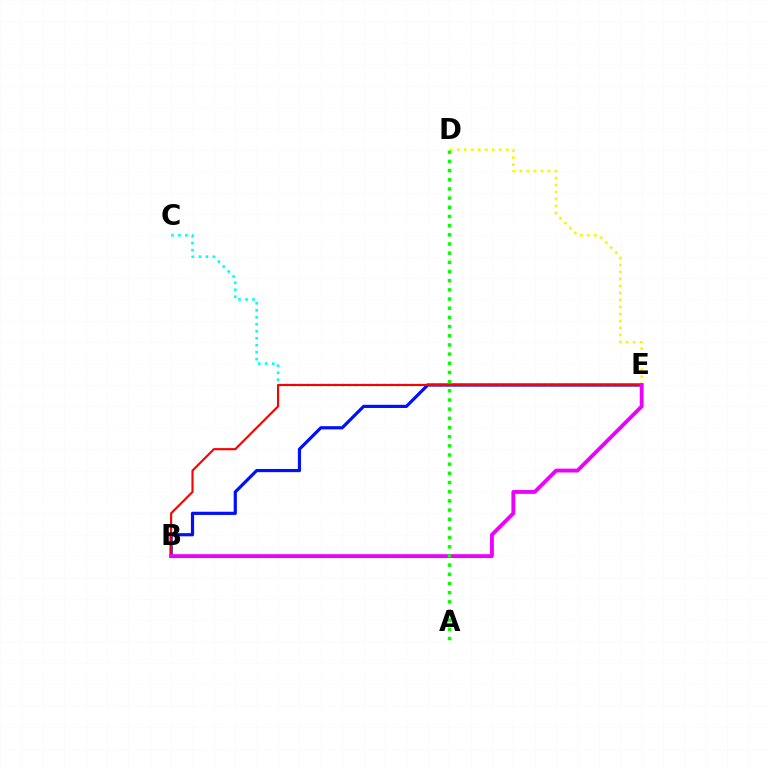{('C', 'E'): [{'color': '#00fff6', 'line_style': 'dotted', 'thickness': 1.9}], ('B', 'E'): [{'color': '#0010ff', 'line_style': 'solid', 'thickness': 2.3}, {'color': '#ff0000', 'line_style': 'solid', 'thickness': 1.54}, {'color': '#ee00ff', 'line_style': 'solid', 'thickness': 2.77}], ('D', 'E'): [{'color': '#fcf500', 'line_style': 'dotted', 'thickness': 1.9}], ('A', 'D'): [{'color': '#08ff00', 'line_style': 'dotted', 'thickness': 2.49}]}